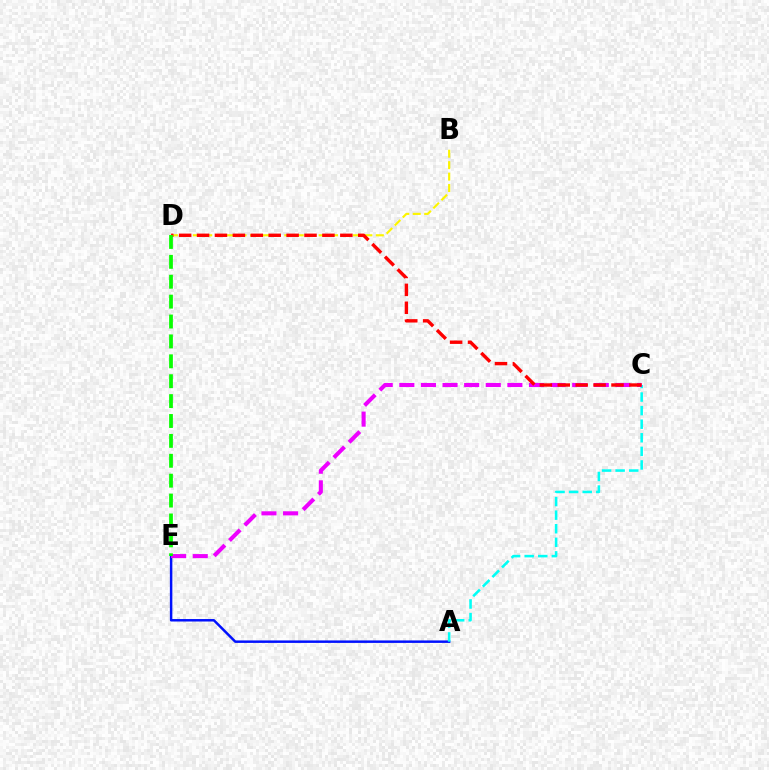{('A', 'E'): [{'color': '#0010ff', 'line_style': 'solid', 'thickness': 1.78}], ('A', 'C'): [{'color': '#00fff6', 'line_style': 'dashed', 'thickness': 1.84}], ('C', 'E'): [{'color': '#ee00ff', 'line_style': 'dashed', 'thickness': 2.94}], ('B', 'D'): [{'color': '#fcf500', 'line_style': 'dashed', 'thickness': 1.55}], ('C', 'D'): [{'color': '#ff0000', 'line_style': 'dashed', 'thickness': 2.43}], ('D', 'E'): [{'color': '#08ff00', 'line_style': 'dashed', 'thickness': 2.7}]}